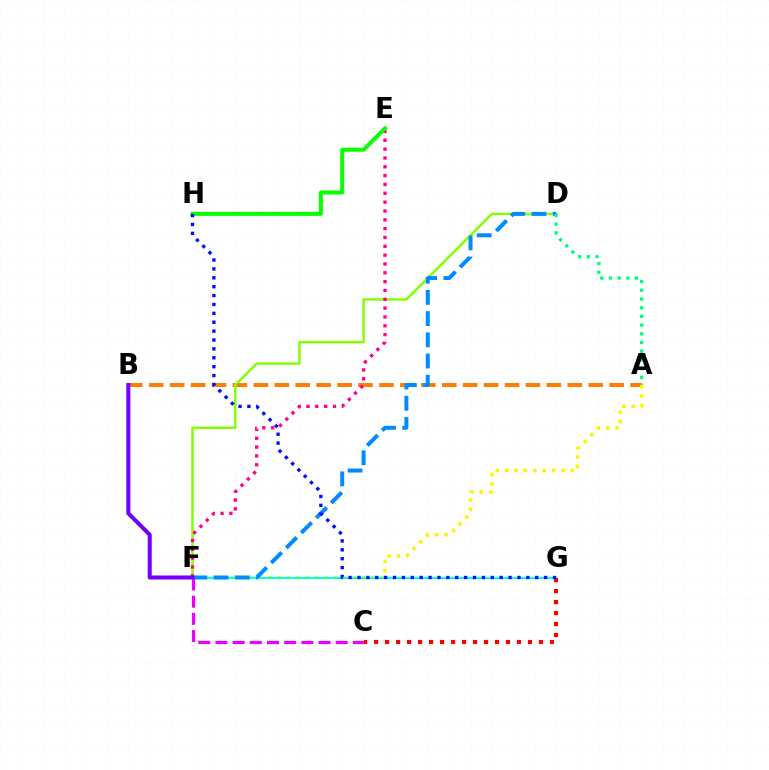{('A', 'B'): [{'color': '#ff7c00', 'line_style': 'dashed', 'thickness': 2.84}], ('D', 'F'): [{'color': '#84ff00', 'line_style': 'solid', 'thickness': 1.78}, {'color': '#008cff', 'line_style': 'dashed', 'thickness': 2.88}], ('C', 'F'): [{'color': '#ee00ff', 'line_style': 'dashed', 'thickness': 2.33}], ('E', 'F'): [{'color': '#ff0094', 'line_style': 'dotted', 'thickness': 2.4}], ('A', 'F'): [{'color': '#fcf500', 'line_style': 'dotted', 'thickness': 2.55}], ('F', 'G'): [{'color': '#00fff6', 'line_style': 'solid', 'thickness': 1.5}], ('B', 'F'): [{'color': '#7200ff', 'line_style': 'solid', 'thickness': 2.91}], ('C', 'G'): [{'color': '#ff0000', 'line_style': 'dotted', 'thickness': 2.99}], ('A', 'D'): [{'color': '#00ff74', 'line_style': 'dotted', 'thickness': 2.36}], ('E', 'H'): [{'color': '#08ff00', 'line_style': 'solid', 'thickness': 2.88}], ('G', 'H'): [{'color': '#0010ff', 'line_style': 'dotted', 'thickness': 2.41}]}